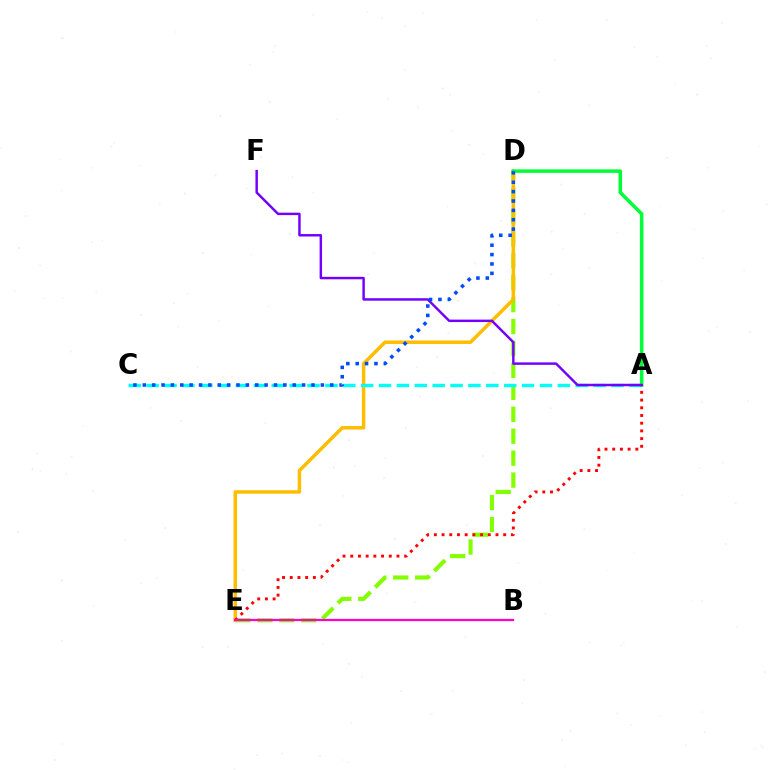{('D', 'E'): [{'color': '#84ff00', 'line_style': 'dashed', 'thickness': 2.98}, {'color': '#ffbd00', 'line_style': 'solid', 'thickness': 2.51}], ('A', 'C'): [{'color': '#00fff6', 'line_style': 'dashed', 'thickness': 2.43}], ('A', 'D'): [{'color': '#00ff39', 'line_style': 'solid', 'thickness': 2.54}], ('A', 'E'): [{'color': '#ff0000', 'line_style': 'dotted', 'thickness': 2.09}], ('A', 'F'): [{'color': '#7200ff', 'line_style': 'solid', 'thickness': 1.77}], ('C', 'D'): [{'color': '#004bff', 'line_style': 'dotted', 'thickness': 2.55}], ('B', 'E'): [{'color': '#ff00cf', 'line_style': 'solid', 'thickness': 1.61}]}